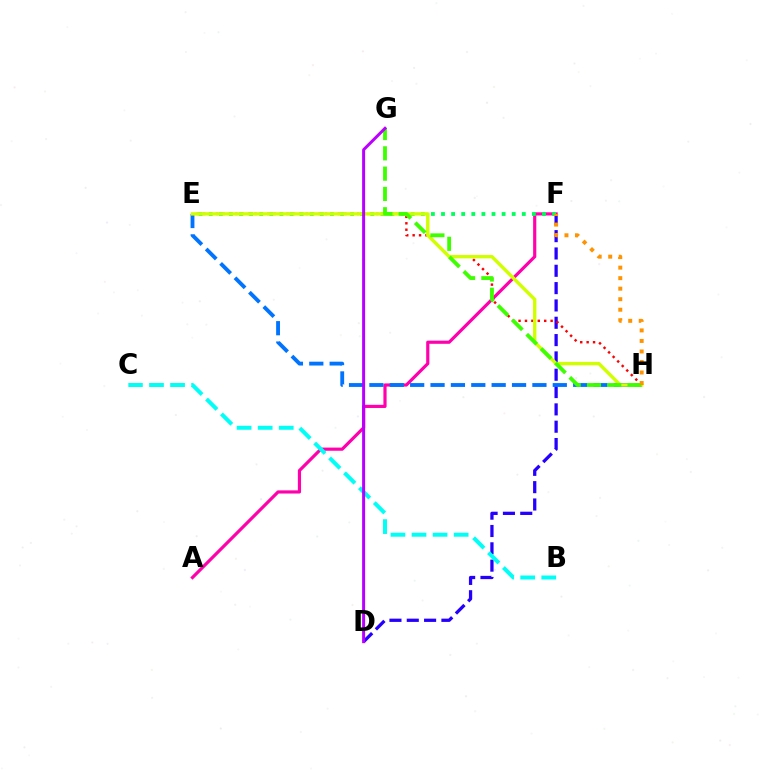{('A', 'F'): [{'color': '#ff00ac', 'line_style': 'solid', 'thickness': 2.28}], ('D', 'F'): [{'color': '#2500ff', 'line_style': 'dashed', 'thickness': 2.35}], ('B', 'C'): [{'color': '#00fff6', 'line_style': 'dashed', 'thickness': 2.86}], ('E', 'H'): [{'color': '#0074ff', 'line_style': 'dashed', 'thickness': 2.77}, {'color': '#ff0000', 'line_style': 'dotted', 'thickness': 1.74}, {'color': '#d1ff00', 'line_style': 'solid', 'thickness': 2.44}], ('E', 'F'): [{'color': '#00ff5c', 'line_style': 'dotted', 'thickness': 2.74}], ('G', 'H'): [{'color': '#3dff00', 'line_style': 'dashed', 'thickness': 2.76}], ('D', 'G'): [{'color': '#b900ff', 'line_style': 'solid', 'thickness': 2.15}], ('F', 'H'): [{'color': '#ff9400', 'line_style': 'dotted', 'thickness': 2.86}]}